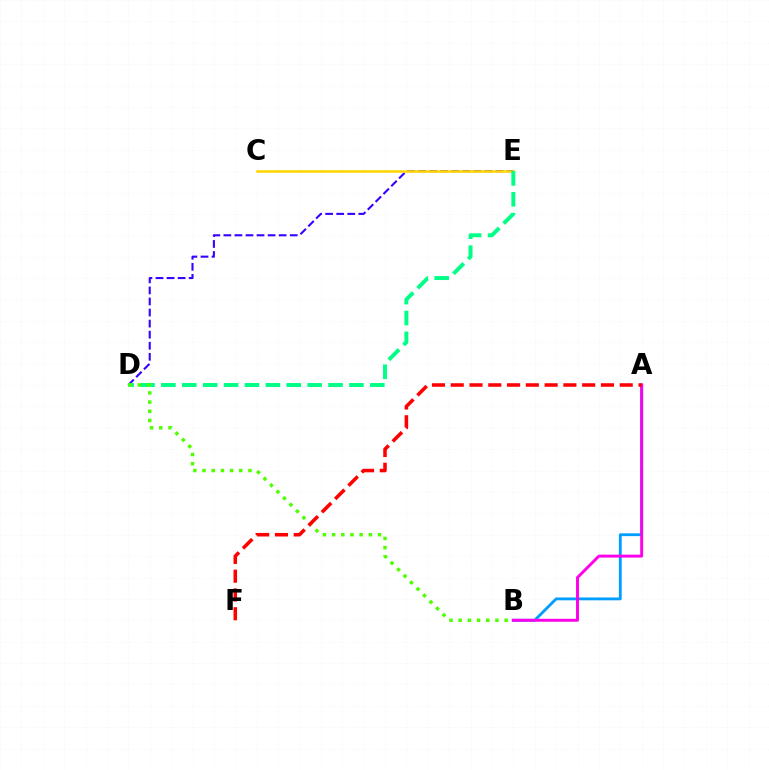{('D', 'E'): [{'color': '#3700ff', 'line_style': 'dashed', 'thickness': 1.5}, {'color': '#00ff86', 'line_style': 'dashed', 'thickness': 2.84}], ('A', 'B'): [{'color': '#009eff', 'line_style': 'solid', 'thickness': 2.04}, {'color': '#ff00ed', 'line_style': 'solid', 'thickness': 2.11}], ('C', 'E'): [{'color': '#ffd500', 'line_style': 'solid', 'thickness': 1.84}], ('B', 'D'): [{'color': '#4fff00', 'line_style': 'dotted', 'thickness': 2.5}], ('A', 'F'): [{'color': '#ff0000', 'line_style': 'dashed', 'thickness': 2.55}]}